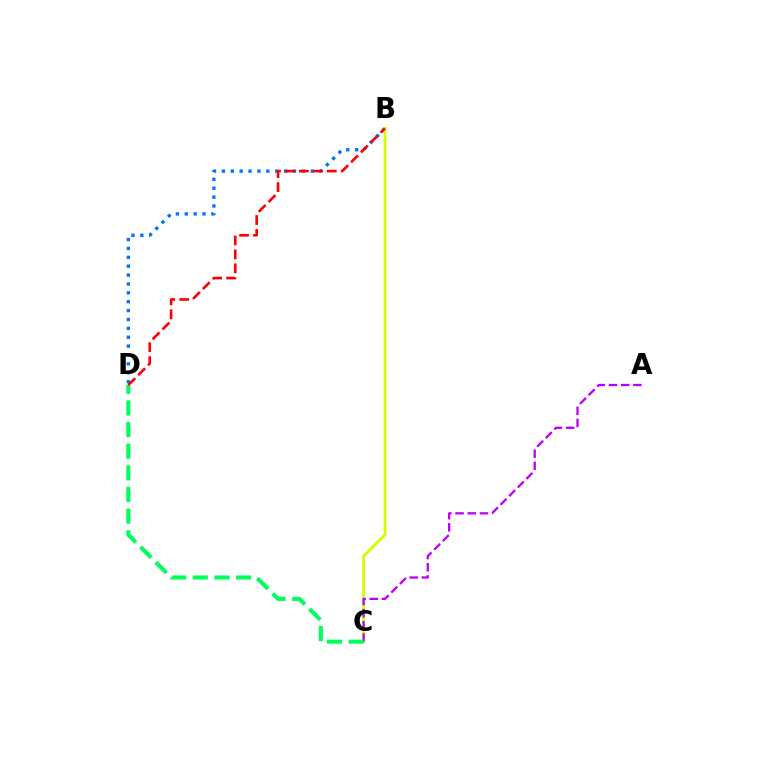{('B', 'D'): [{'color': '#0074ff', 'line_style': 'dotted', 'thickness': 2.41}, {'color': '#ff0000', 'line_style': 'dashed', 'thickness': 1.89}], ('B', 'C'): [{'color': '#d1ff00', 'line_style': 'solid', 'thickness': 1.97}], ('A', 'C'): [{'color': '#b900ff', 'line_style': 'dashed', 'thickness': 1.66}], ('C', 'D'): [{'color': '#00ff5c', 'line_style': 'dashed', 'thickness': 2.94}]}